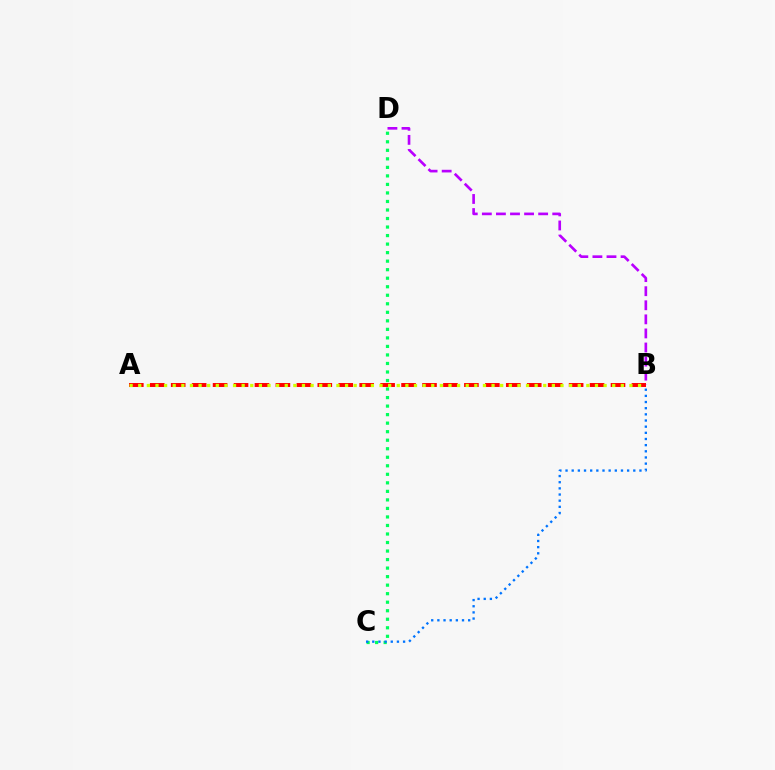{('A', 'B'): [{'color': '#ff0000', 'line_style': 'dashed', 'thickness': 2.85}, {'color': '#d1ff00', 'line_style': 'dotted', 'thickness': 2.34}], ('C', 'D'): [{'color': '#00ff5c', 'line_style': 'dotted', 'thickness': 2.32}], ('B', 'C'): [{'color': '#0074ff', 'line_style': 'dotted', 'thickness': 1.67}], ('B', 'D'): [{'color': '#b900ff', 'line_style': 'dashed', 'thickness': 1.91}]}